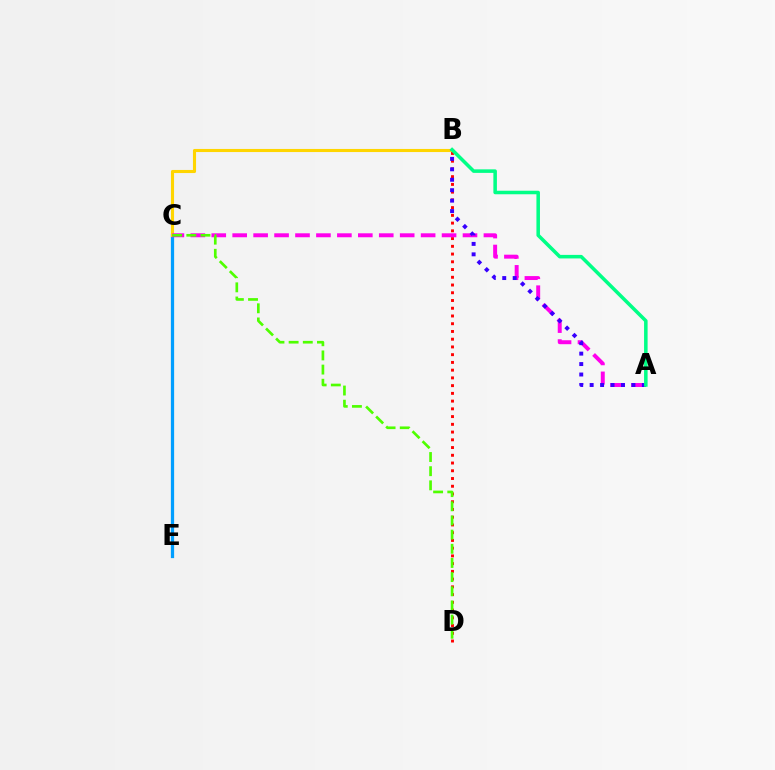{('B', 'D'): [{'color': '#ff0000', 'line_style': 'dotted', 'thickness': 2.1}], ('C', 'E'): [{'color': '#009eff', 'line_style': 'solid', 'thickness': 2.34}], ('B', 'C'): [{'color': '#ffd500', 'line_style': 'solid', 'thickness': 2.23}], ('A', 'C'): [{'color': '#ff00ed', 'line_style': 'dashed', 'thickness': 2.84}], ('A', 'B'): [{'color': '#3700ff', 'line_style': 'dotted', 'thickness': 2.84}, {'color': '#00ff86', 'line_style': 'solid', 'thickness': 2.54}], ('C', 'D'): [{'color': '#4fff00', 'line_style': 'dashed', 'thickness': 1.92}]}